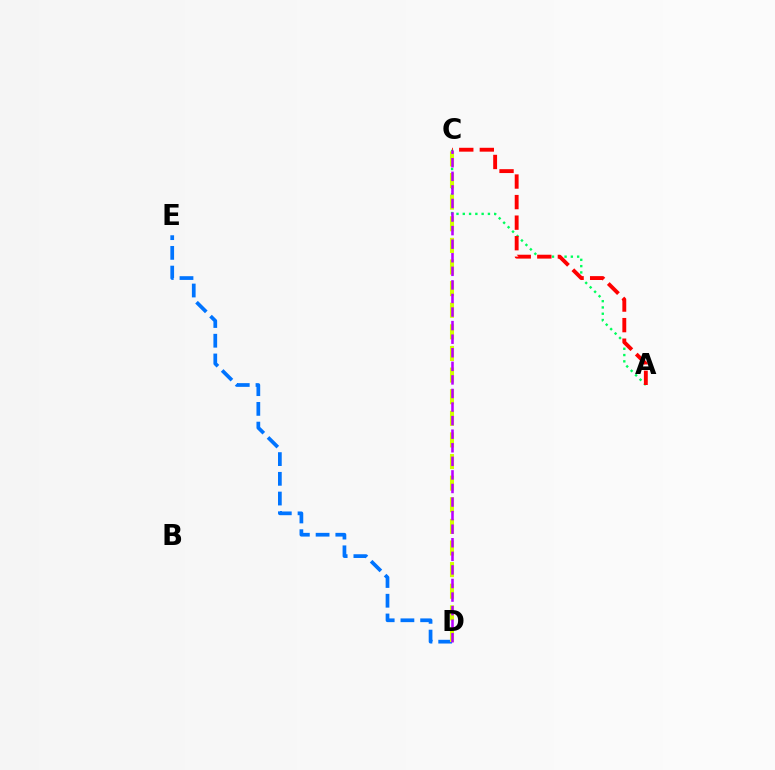{('A', 'C'): [{'color': '#00ff5c', 'line_style': 'dotted', 'thickness': 1.71}, {'color': '#ff0000', 'line_style': 'dashed', 'thickness': 2.79}], ('D', 'E'): [{'color': '#0074ff', 'line_style': 'dashed', 'thickness': 2.68}], ('C', 'D'): [{'color': '#d1ff00', 'line_style': 'dashed', 'thickness': 2.94}, {'color': '#b900ff', 'line_style': 'dashed', 'thickness': 1.84}]}